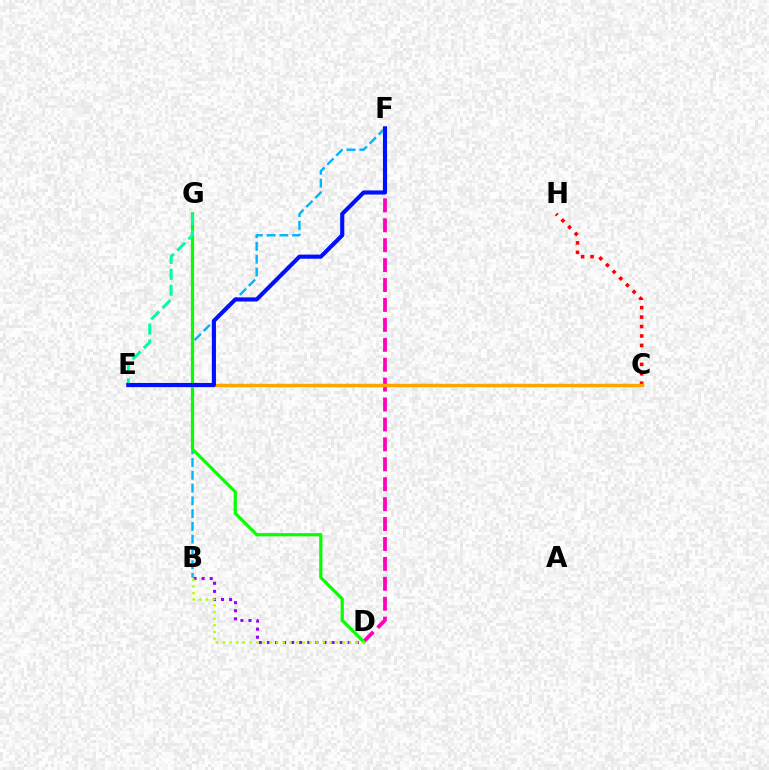{('C', 'H'): [{'color': '#ff0000', 'line_style': 'dotted', 'thickness': 2.57}], ('D', 'F'): [{'color': '#ff00bd', 'line_style': 'dashed', 'thickness': 2.71}], ('B', 'D'): [{'color': '#9b00ff', 'line_style': 'dotted', 'thickness': 2.2}, {'color': '#b3ff00', 'line_style': 'dotted', 'thickness': 1.81}], ('B', 'F'): [{'color': '#00b5ff', 'line_style': 'dashed', 'thickness': 1.74}], ('D', 'G'): [{'color': '#08ff00', 'line_style': 'solid', 'thickness': 2.31}], ('C', 'E'): [{'color': '#ffa500', 'line_style': 'solid', 'thickness': 2.49}], ('E', 'G'): [{'color': '#00ff9d', 'line_style': 'dashed', 'thickness': 2.16}], ('E', 'F'): [{'color': '#0010ff', 'line_style': 'solid', 'thickness': 2.96}]}